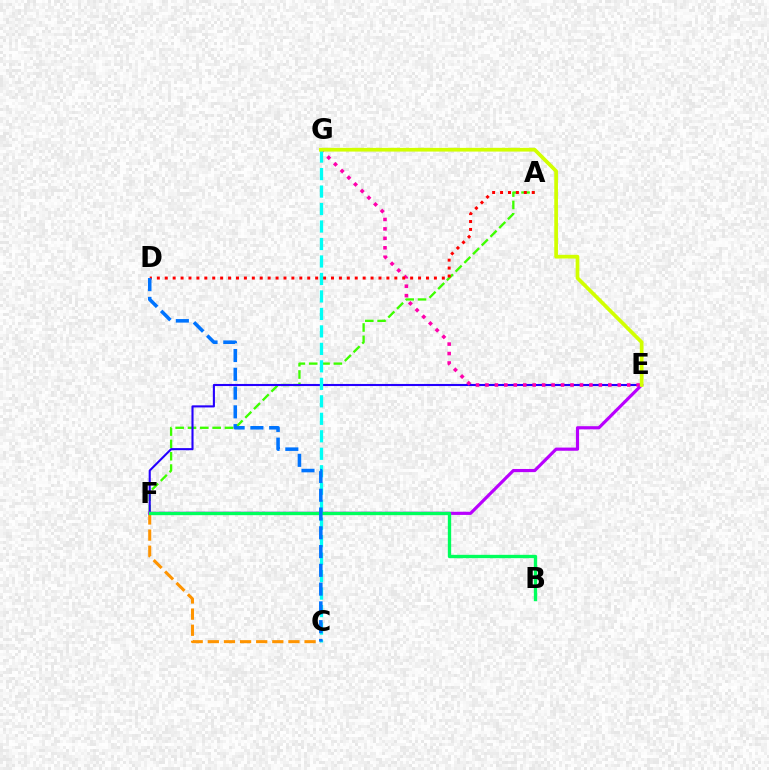{('A', 'F'): [{'color': '#3dff00', 'line_style': 'dashed', 'thickness': 1.68}], ('E', 'F'): [{'color': '#2500ff', 'line_style': 'solid', 'thickness': 1.51}, {'color': '#b900ff', 'line_style': 'solid', 'thickness': 2.28}], ('C', 'F'): [{'color': '#ff9400', 'line_style': 'dashed', 'thickness': 2.19}], ('E', 'G'): [{'color': '#ff00ac', 'line_style': 'dotted', 'thickness': 2.57}, {'color': '#d1ff00', 'line_style': 'solid', 'thickness': 2.67}], ('A', 'D'): [{'color': '#ff0000', 'line_style': 'dotted', 'thickness': 2.15}], ('C', 'G'): [{'color': '#00fff6', 'line_style': 'dashed', 'thickness': 2.37}], ('B', 'F'): [{'color': '#00ff5c', 'line_style': 'solid', 'thickness': 2.4}], ('C', 'D'): [{'color': '#0074ff', 'line_style': 'dashed', 'thickness': 2.55}]}